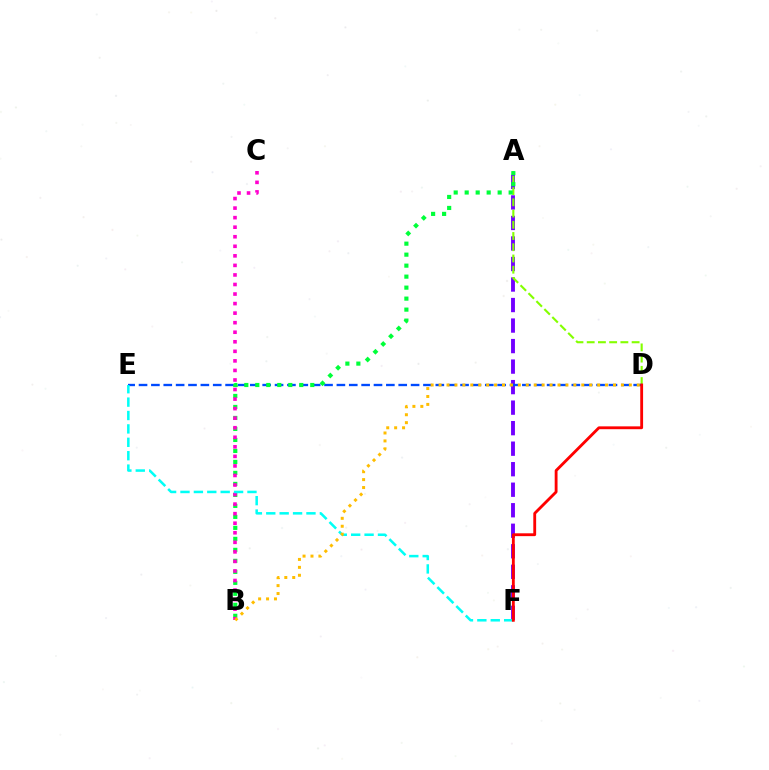{('A', 'F'): [{'color': '#7200ff', 'line_style': 'dashed', 'thickness': 2.79}], ('A', 'D'): [{'color': '#84ff00', 'line_style': 'dashed', 'thickness': 1.53}], ('D', 'E'): [{'color': '#004bff', 'line_style': 'dashed', 'thickness': 1.68}], ('A', 'B'): [{'color': '#00ff39', 'line_style': 'dotted', 'thickness': 2.99}], ('B', 'C'): [{'color': '#ff00cf', 'line_style': 'dotted', 'thickness': 2.59}], ('E', 'F'): [{'color': '#00fff6', 'line_style': 'dashed', 'thickness': 1.82}], ('D', 'F'): [{'color': '#ff0000', 'line_style': 'solid', 'thickness': 2.04}], ('B', 'D'): [{'color': '#ffbd00', 'line_style': 'dotted', 'thickness': 2.15}]}